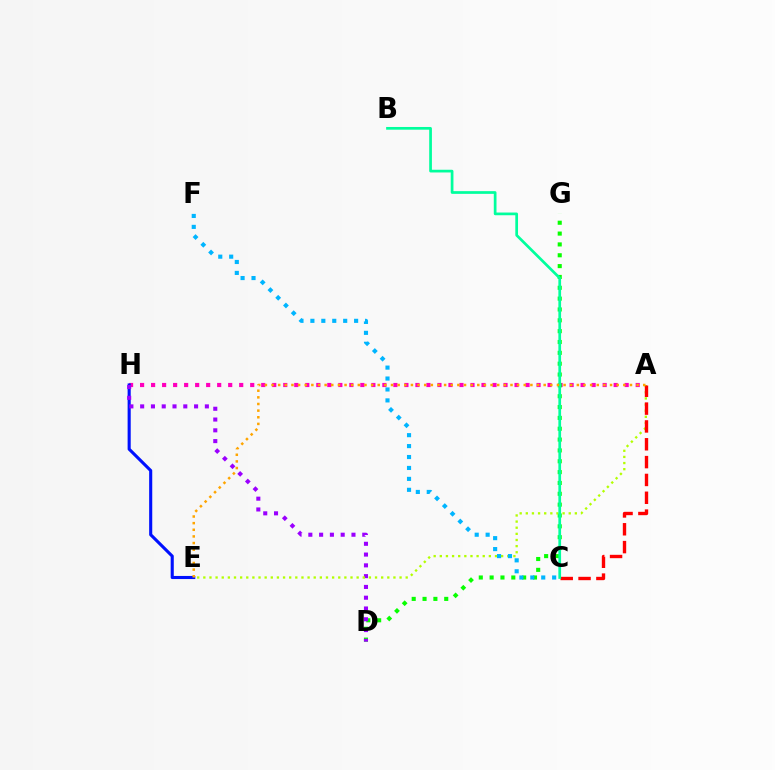{('A', 'H'): [{'color': '#ff00bd', 'line_style': 'dotted', 'thickness': 2.99}], ('E', 'H'): [{'color': '#0010ff', 'line_style': 'solid', 'thickness': 2.23}], ('D', 'G'): [{'color': '#08ff00', 'line_style': 'dotted', 'thickness': 2.95}], ('D', 'H'): [{'color': '#9b00ff', 'line_style': 'dotted', 'thickness': 2.93}], ('A', 'E'): [{'color': '#b3ff00', 'line_style': 'dotted', 'thickness': 1.67}, {'color': '#ffa500', 'line_style': 'dotted', 'thickness': 1.8}], ('A', 'C'): [{'color': '#ff0000', 'line_style': 'dashed', 'thickness': 2.42}], ('B', 'C'): [{'color': '#00ff9d', 'line_style': 'solid', 'thickness': 1.95}], ('C', 'F'): [{'color': '#00b5ff', 'line_style': 'dotted', 'thickness': 2.97}]}